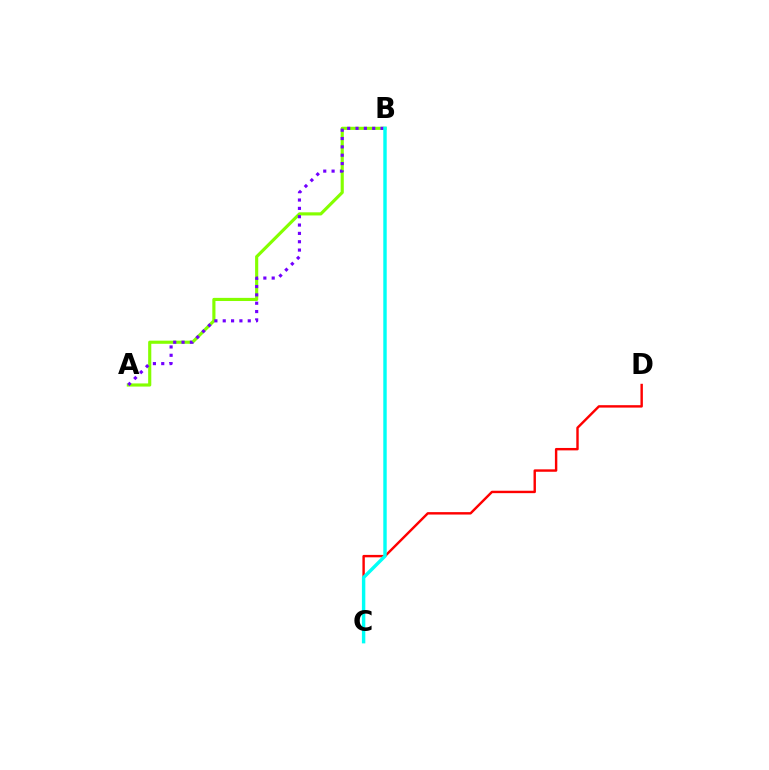{('A', 'B'): [{'color': '#84ff00', 'line_style': 'solid', 'thickness': 2.26}, {'color': '#7200ff', 'line_style': 'dotted', 'thickness': 2.27}], ('C', 'D'): [{'color': '#ff0000', 'line_style': 'solid', 'thickness': 1.74}], ('B', 'C'): [{'color': '#00fff6', 'line_style': 'solid', 'thickness': 2.46}]}